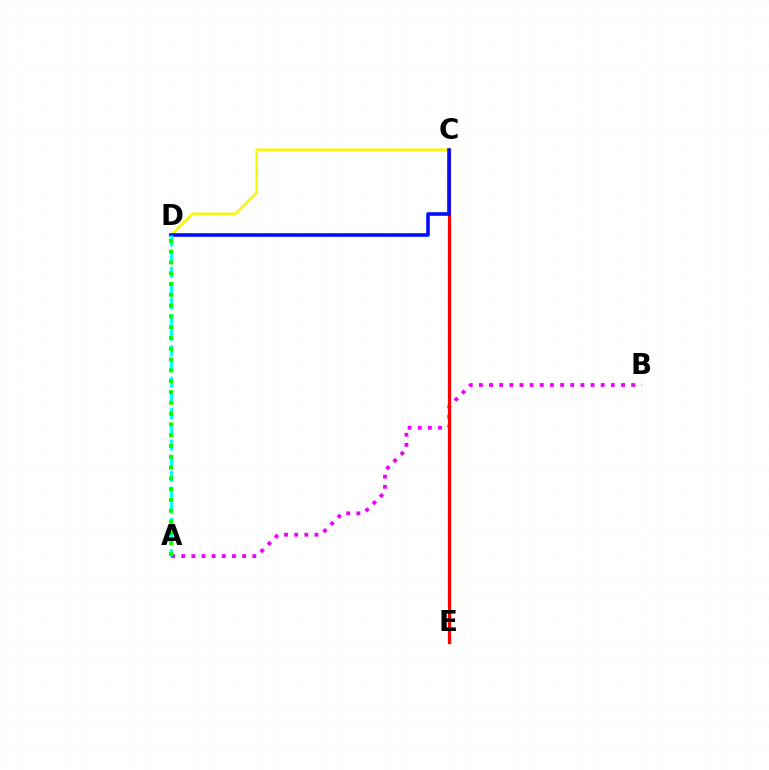{('A', 'B'): [{'color': '#ee00ff', 'line_style': 'dotted', 'thickness': 2.76}], ('C', 'D'): [{'color': '#fcf500', 'line_style': 'solid', 'thickness': 1.84}, {'color': '#0010ff', 'line_style': 'solid', 'thickness': 2.6}], ('C', 'E'): [{'color': '#ff0000', 'line_style': 'solid', 'thickness': 2.31}], ('A', 'D'): [{'color': '#00fff6', 'line_style': 'dashed', 'thickness': 2.13}, {'color': '#08ff00', 'line_style': 'dotted', 'thickness': 2.93}]}